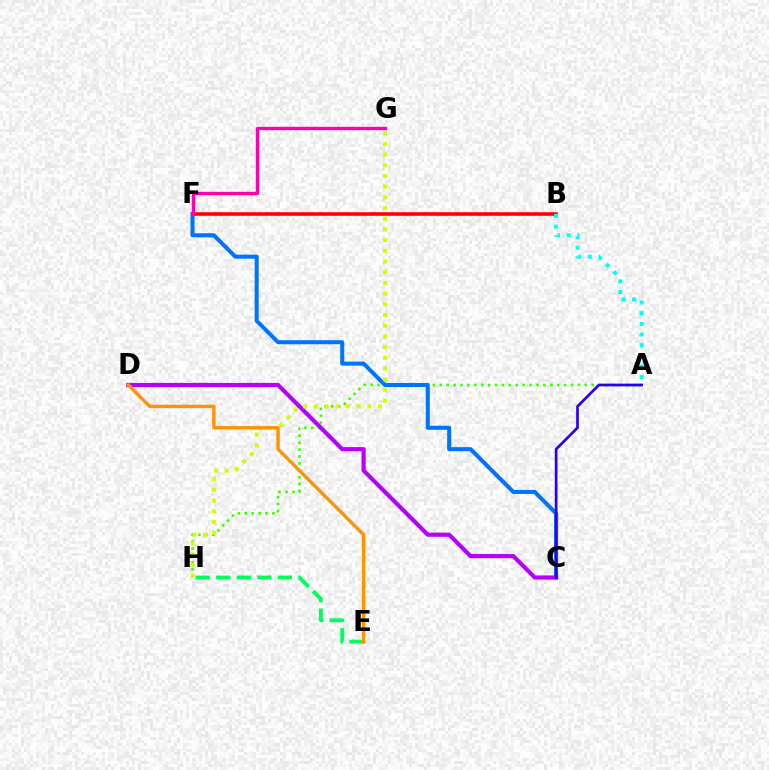{('B', 'F'): [{'color': '#ff0000', 'line_style': 'solid', 'thickness': 2.59}], ('A', 'H'): [{'color': '#3dff00', 'line_style': 'dotted', 'thickness': 1.88}], ('A', 'B'): [{'color': '#00fff6', 'line_style': 'dotted', 'thickness': 2.89}], ('C', 'F'): [{'color': '#0074ff', 'line_style': 'solid', 'thickness': 2.91}], ('C', 'D'): [{'color': '#b900ff', 'line_style': 'solid', 'thickness': 3.0}], ('G', 'H'): [{'color': '#d1ff00', 'line_style': 'dotted', 'thickness': 2.91}], ('F', 'G'): [{'color': '#ff00ac', 'line_style': 'solid', 'thickness': 2.41}], ('A', 'C'): [{'color': '#2500ff', 'line_style': 'solid', 'thickness': 1.95}], ('E', 'H'): [{'color': '#00ff5c', 'line_style': 'dashed', 'thickness': 2.79}], ('D', 'E'): [{'color': '#ff9400', 'line_style': 'solid', 'thickness': 2.45}]}